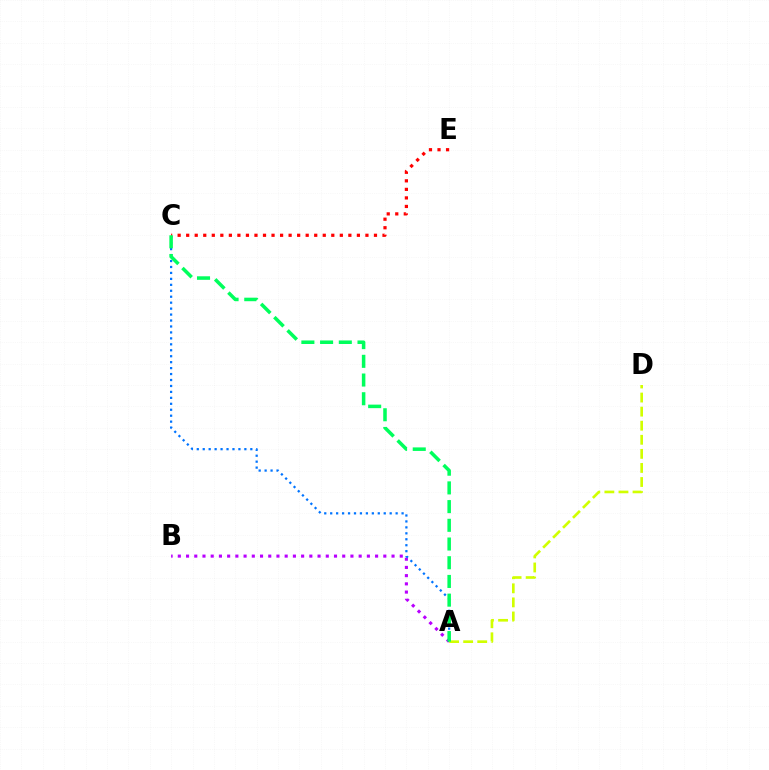{('A', 'B'): [{'color': '#b900ff', 'line_style': 'dotted', 'thickness': 2.23}], ('A', 'C'): [{'color': '#0074ff', 'line_style': 'dotted', 'thickness': 1.62}, {'color': '#00ff5c', 'line_style': 'dashed', 'thickness': 2.54}], ('A', 'D'): [{'color': '#d1ff00', 'line_style': 'dashed', 'thickness': 1.91}], ('C', 'E'): [{'color': '#ff0000', 'line_style': 'dotted', 'thickness': 2.32}]}